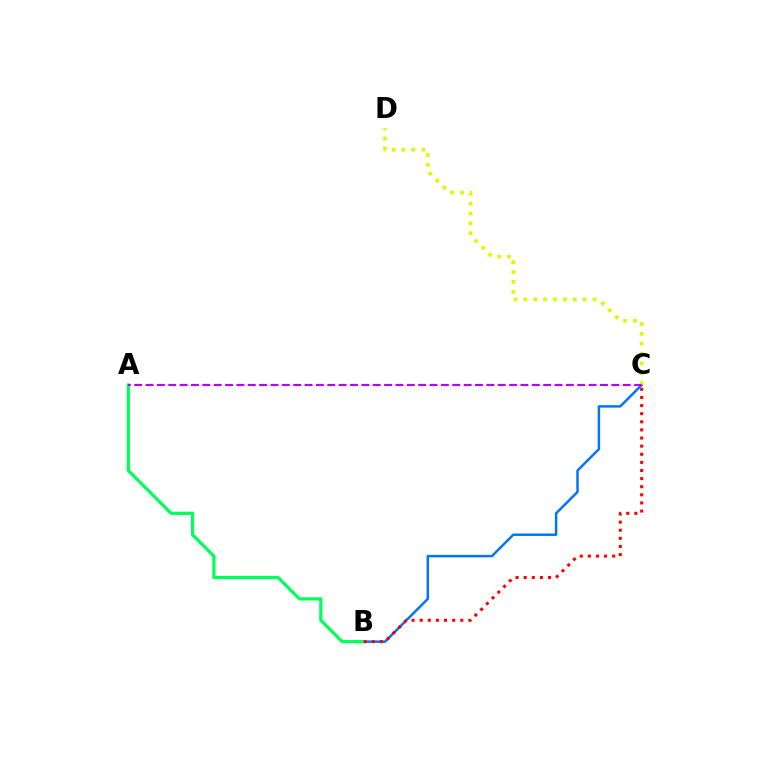{('B', 'C'): [{'color': '#0074ff', 'line_style': 'solid', 'thickness': 1.78}, {'color': '#ff0000', 'line_style': 'dotted', 'thickness': 2.2}], ('C', 'D'): [{'color': '#d1ff00', 'line_style': 'dotted', 'thickness': 2.68}], ('A', 'B'): [{'color': '#00ff5c', 'line_style': 'solid', 'thickness': 2.33}], ('A', 'C'): [{'color': '#b900ff', 'line_style': 'dashed', 'thickness': 1.54}]}